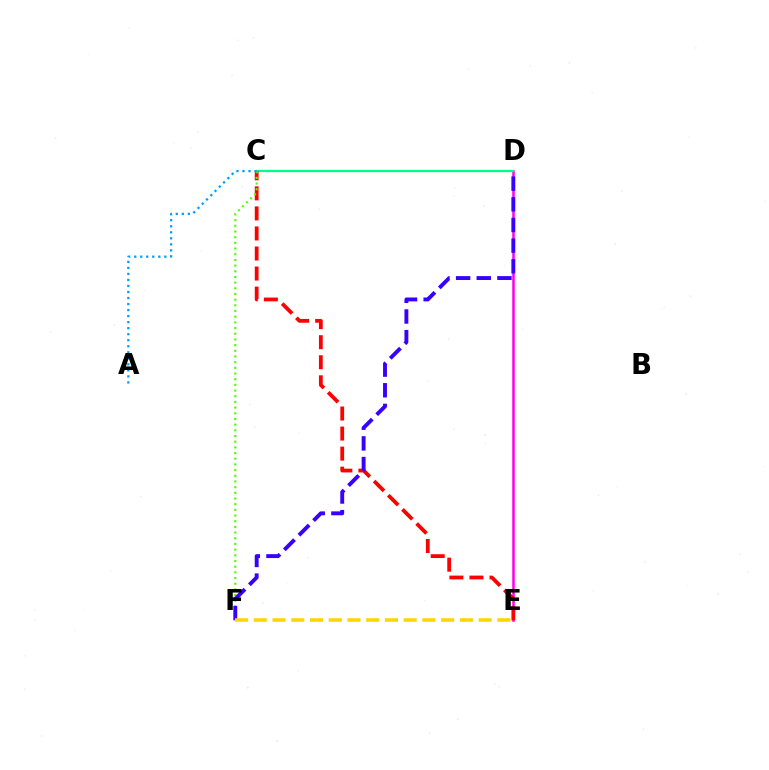{('D', 'E'): [{'color': '#ff00ed', 'line_style': 'solid', 'thickness': 1.81}], ('C', 'D'): [{'color': '#00ff86', 'line_style': 'solid', 'thickness': 1.62}], ('C', 'E'): [{'color': '#ff0000', 'line_style': 'dashed', 'thickness': 2.72}], ('C', 'F'): [{'color': '#4fff00', 'line_style': 'dotted', 'thickness': 1.54}], ('D', 'F'): [{'color': '#3700ff', 'line_style': 'dashed', 'thickness': 2.81}], ('A', 'C'): [{'color': '#009eff', 'line_style': 'dotted', 'thickness': 1.64}], ('E', 'F'): [{'color': '#ffd500', 'line_style': 'dashed', 'thickness': 2.55}]}